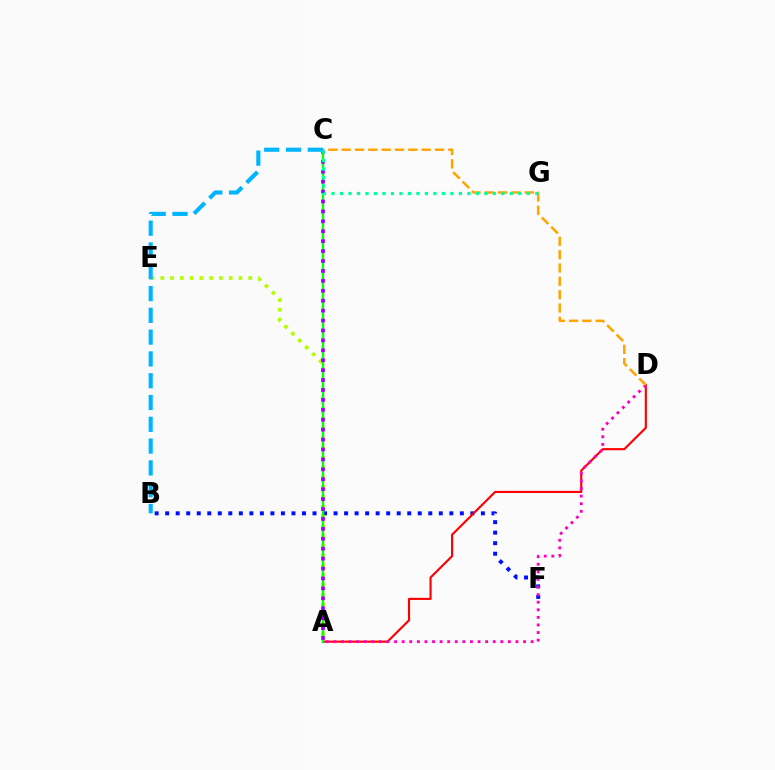{('B', 'F'): [{'color': '#0010ff', 'line_style': 'dotted', 'thickness': 2.86}], ('A', 'E'): [{'color': '#b3ff00', 'line_style': 'dotted', 'thickness': 2.65}], ('A', 'D'): [{'color': '#ff0000', 'line_style': 'solid', 'thickness': 1.53}, {'color': '#ff00bd', 'line_style': 'dotted', 'thickness': 2.06}], ('A', 'C'): [{'color': '#08ff00', 'line_style': 'solid', 'thickness': 1.65}, {'color': '#9b00ff', 'line_style': 'dotted', 'thickness': 2.7}], ('B', 'C'): [{'color': '#00b5ff', 'line_style': 'dashed', 'thickness': 2.96}], ('C', 'D'): [{'color': '#ffa500', 'line_style': 'dashed', 'thickness': 1.81}], ('C', 'G'): [{'color': '#00ff9d', 'line_style': 'dotted', 'thickness': 2.31}]}